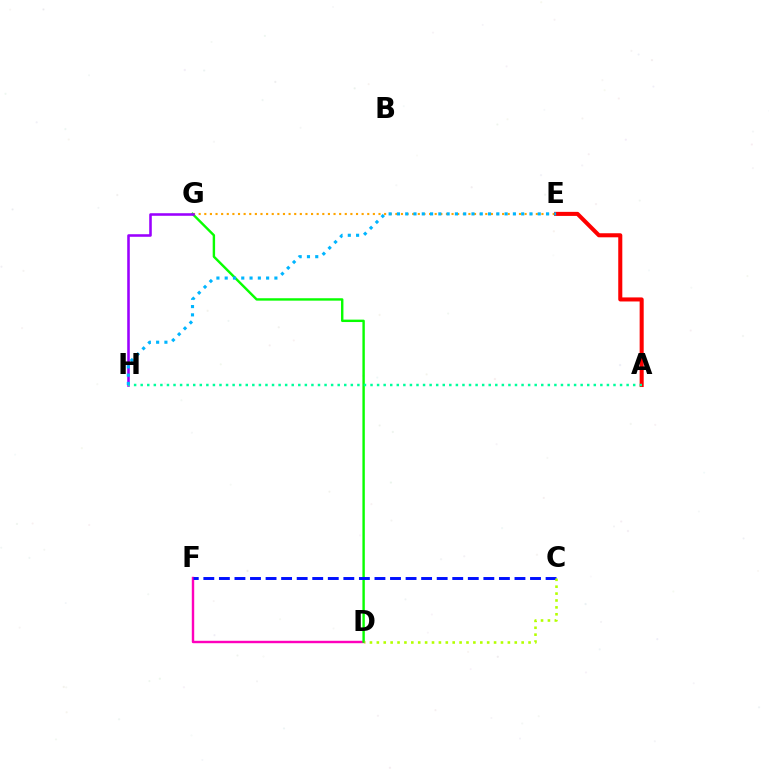{('E', 'G'): [{'color': '#ffa500', 'line_style': 'dotted', 'thickness': 1.53}], ('D', 'F'): [{'color': '#ff00bd', 'line_style': 'solid', 'thickness': 1.74}], ('D', 'G'): [{'color': '#08ff00', 'line_style': 'solid', 'thickness': 1.73}], ('G', 'H'): [{'color': '#9b00ff', 'line_style': 'solid', 'thickness': 1.85}], ('C', 'F'): [{'color': '#0010ff', 'line_style': 'dashed', 'thickness': 2.11}], ('A', 'E'): [{'color': '#ff0000', 'line_style': 'solid', 'thickness': 2.92}], ('A', 'H'): [{'color': '#00ff9d', 'line_style': 'dotted', 'thickness': 1.78}], ('E', 'H'): [{'color': '#00b5ff', 'line_style': 'dotted', 'thickness': 2.25}], ('C', 'D'): [{'color': '#b3ff00', 'line_style': 'dotted', 'thickness': 1.87}]}